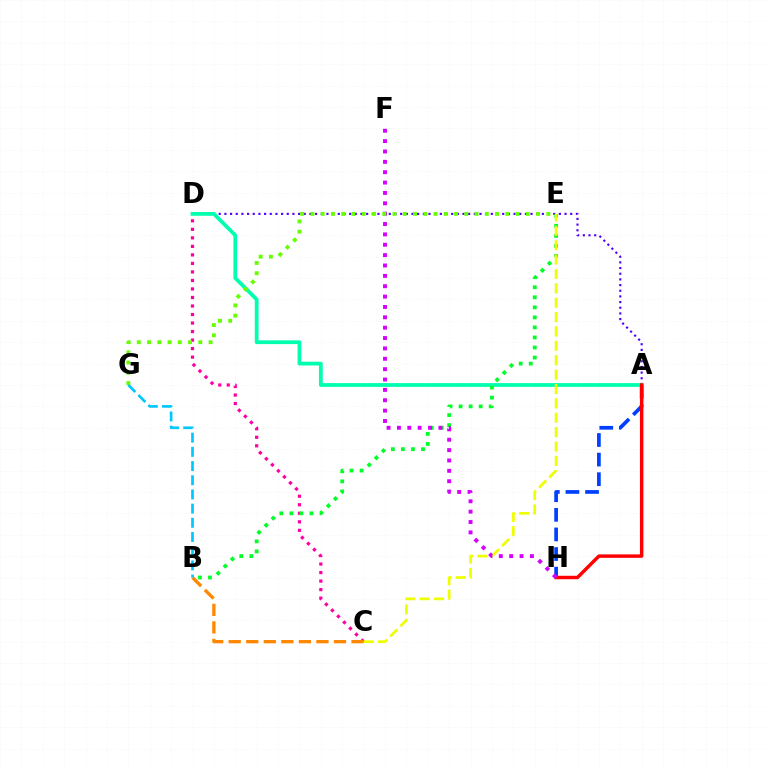{('A', 'D'): [{'color': '#4f00ff', 'line_style': 'dotted', 'thickness': 1.54}, {'color': '#00ffaf', 'line_style': 'solid', 'thickness': 2.72}], ('A', 'H'): [{'color': '#003fff', 'line_style': 'dashed', 'thickness': 2.66}, {'color': '#ff0000', 'line_style': 'solid', 'thickness': 2.49}], ('C', 'D'): [{'color': '#ff00a0', 'line_style': 'dotted', 'thickness': 2.31}], ('B', 'E'): [{'color': '#00ff27', 'line_style': 'dotted', 'thickness': 2.73}], ('C', 'E'): [{'color': '#eeff00', 'line_style': 'dashed', 'thickness': 1.95}], ('F', 'H'): [{'color': '#d600ff', 'line_style': 'dotted', 'thickness': 2.82}], ('E', 'G'): [{'color': '#66ff00', 'line_style': 'dotted', 'thickness': 2.79}], ('B', 'C'): [{'color': '#ff8800', 'line_style': 'dashed', 'thickness': 2.38}], ('B', 'G'): [{'color': '#00c7ff', 'line_style': 'dashed', 'thickness': 1.93}]}